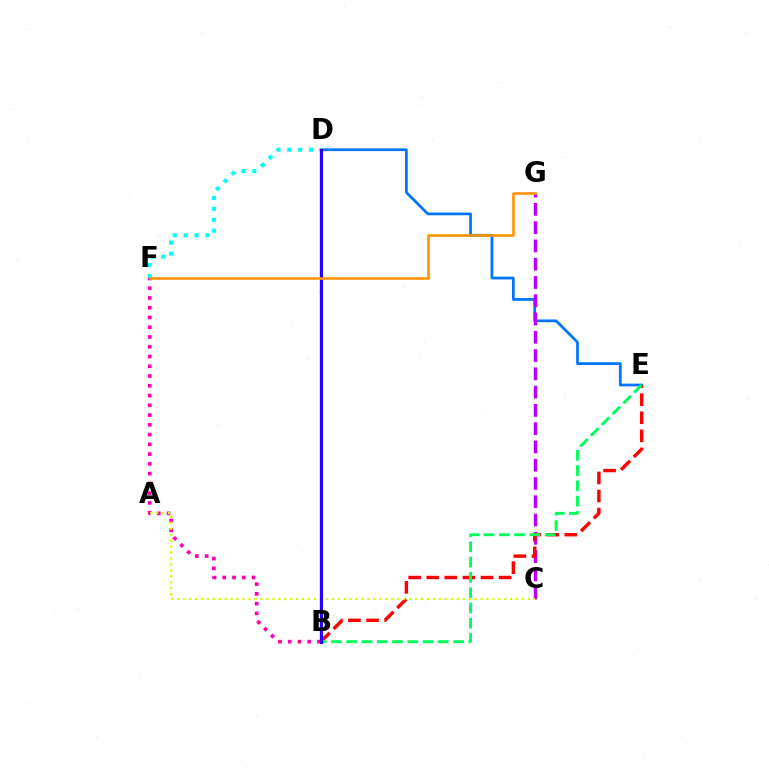{('D', 'E'): [{'color': '#0074ff', 'line_style': 'solid', 'thickness': 1.97}], ('C', 'G'): [{'color': '#b900ff', 'line_style': 'dashed', 'thickness': 2.48}], ('D', 'F'): [{'color': '#00fff6', 'line_style': 'dotted', 'thickness': 2.97}], ('B', 'D'): [{'color': '#3dff00', 'line_style': 'solid', 'thickness': 1.8}, {'color': '#2500ff', 'line_style': 'solid', 'thickness': 2.24}], ('B', 'E'): [{'color': '#ff0000', 'line_style': 'dashed', 'thickness': 2.46}, {'color': '#00ff5c', 'line_style': 'dashed', 'thickness': 2.07}], ('B', 'F'): [{'color': '#ff00ac', 'line_style': 'dotted', 'thickness': 2.65}], ('A', 'C'): [{'color': '#d1ff00', 'line_style': 'dotted', 'thickness': 1.62}], ('F', 'G'): [{'color': '#ff9400', 'line_style': 'solid', 'thickness': 1.89}]}